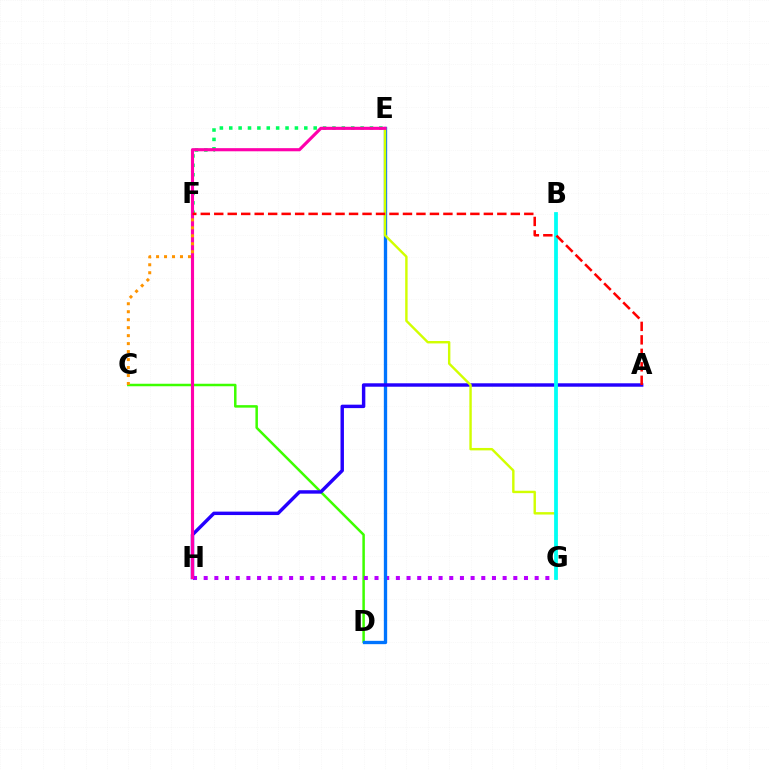{('C', 'D'): [{'color': '#3dff00', 'line_style': 'solid', 'thickness': 1.8}], ('G', 'H'): [{'color': '#b900ff', 'line_style': 'dotted', 'thickness': 2.9}], ('D', 'E'): [{'color': '#0074ff', 'line_style': 'solid', 'thickness': 2.39}], ('A', 'H'): [{'color': '#2500ff', 'line_style': 'solid', 'thickness': 2.47}], ('E', 'F'): [{'color': '#00ff5c', 'line_style': 'dotted', 'thickness': 2.55}], ('E', 'G'): [{'color': '#d1ff00', 'line_style': 'solid', 'thickness': 1.74}], ('B', 'G'): [{'color': '#00fff6', 'line_style': 'solid', 'thickness': 2.72}], ('E', 'H'): [{'color': '#ff00ac', 'line_style': 'solid', 'thickness': 2.25}], ('C', 'F'): [{'color': '#ff9400', 'line_style': 'dotted', 'thickness': 2.17}], ('A', 'F'): [{'color': '#ff0000', 'line_style': 'dashed', 'thickness': 1.83}]}